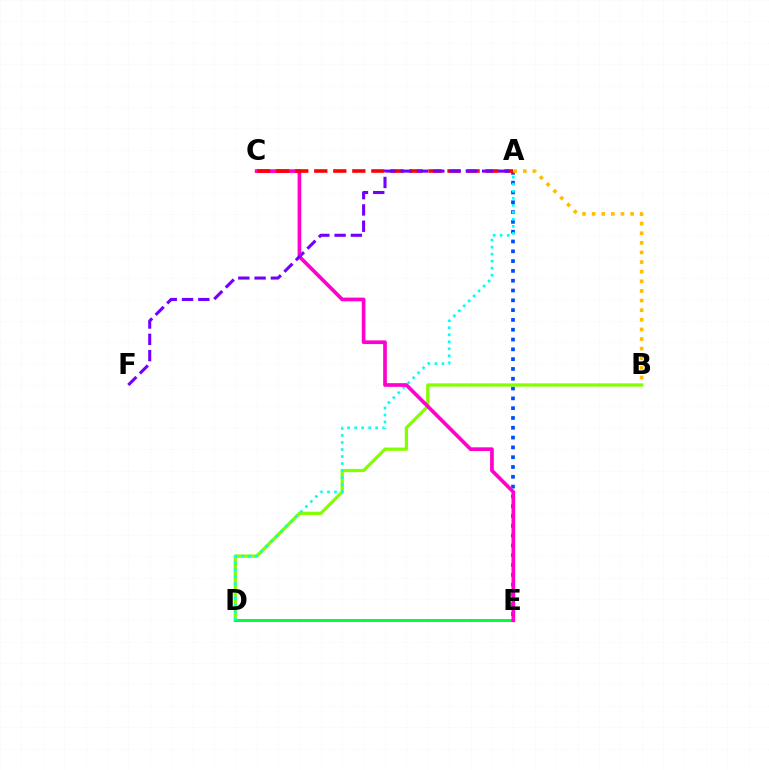{('A', 'E'): [{'color': '#004bff', 'line_style': 'dotted', 'thickness': 2.66}], ('B', 'D'): [{'color': '#84ff00', 'line_style': 'solid', 'thickness': 2.36}], ('D', 'E'): [{'color': '#00ff39', 'line_style': 'solid', 'thickness': 2.13}], ('A', 'D'): [{'color': '#00fff6', 'line_style': 'dotted', 'thickness': 1.91}], ('C', 'E'): [{'color': '#ff00cf', 'line_style': 'solid', 'thickness': 2.65}], ('A', 'C'): [{'color': '#ff0000', 'line_style': 'dashed', 'thickness': 2.59}], ('A', 'B'): [{'color': '#ffbd00', 'line_style': 'dotted', 'thickness': 2.61}], ('A', 'F'): [{'color': '#7200ff', 'line_style': 'dashed', 'thickness': 2.21}]}